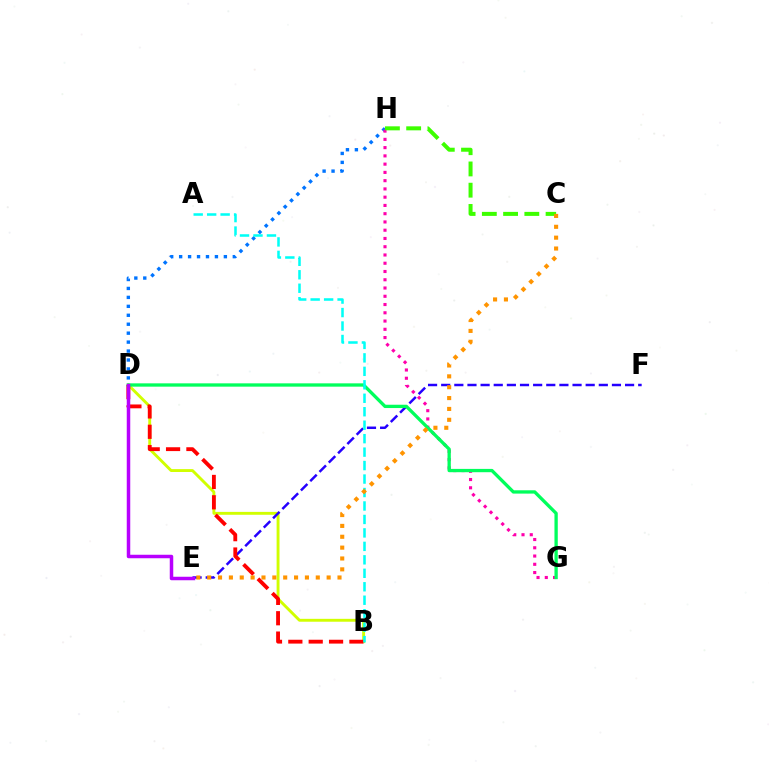{('B', 'D'): [{'color': '#d1ff00', 'line_style': 'solid', 'thickness': 2.08}, {'color': '#ff0000', 'line_style': 'dashed', 'thickness': 2.77}], ('D', 'H'): [{'color': '#0074ff', 'line_style': 'dotted', 'thickness': 2.43}], ('G', 'H'): [{'color': '#ff00ac', 'line_style': 'dotted', 'thickness': 2.24}], ('E', 'F'): [{'color': '#2500ff', 'line_style': 'dashed', 'thickness': 1.78}], ('C', 'H'): [{'color': '#3dff00', 'line_style': 'dashed', 'thickness': 2.89}], ('D', 'G'): [{'color': '#00ff5c', 'line_style': 'solid', 'thickness': 2.38}], ('A', 'B'): [{'color': '#00fff6', 'line_style': 'dashed', 'thickness': 1.83}], ('D', 'E'): [{'color': '#b900ff', 'line_style': 'solid', 'thickness': 2.52}], ('C', 'E'): [{'color': '#ff9400', 'line_style': 'dotted', 'thickness': 2.95}]}